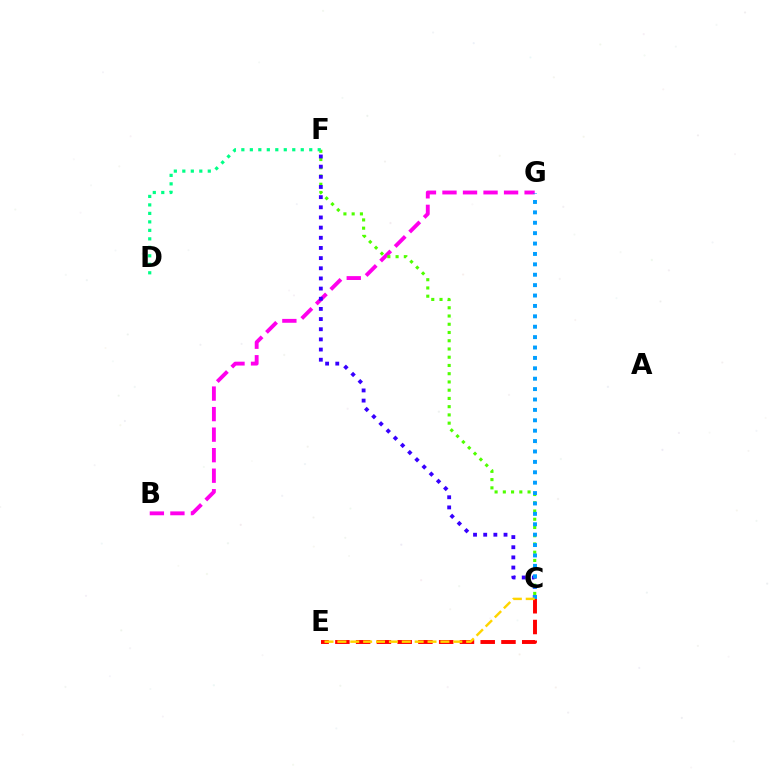{('B', 'G'): [{'color': '#ff00ed', 'line_style': 'dashed', 'thickness': 2.79}], ('C', 'F'): [{'color': '#4fff00', 'line_style': 'dotted', 'thickness': 2.24}, {'color': '#3700ff', 'line_style': 'dotted', 'thickness': 2.76}], ('D', 'F'): [{'color': '#00ff86', 'line_style': 'dotted', 'thickness': 2.31}], ('C', 'E'): [{'color': '#ff0000', 'line_style': 'dashed', 'thickness': 2.82}, {'color': '#ffd500', 'line_style': 'dashed', 'thickness': 1.75}], ('C', 'G'): [{'color': '#009eff', 'line_style': 'dotted', 'thickness': 2.82}]}